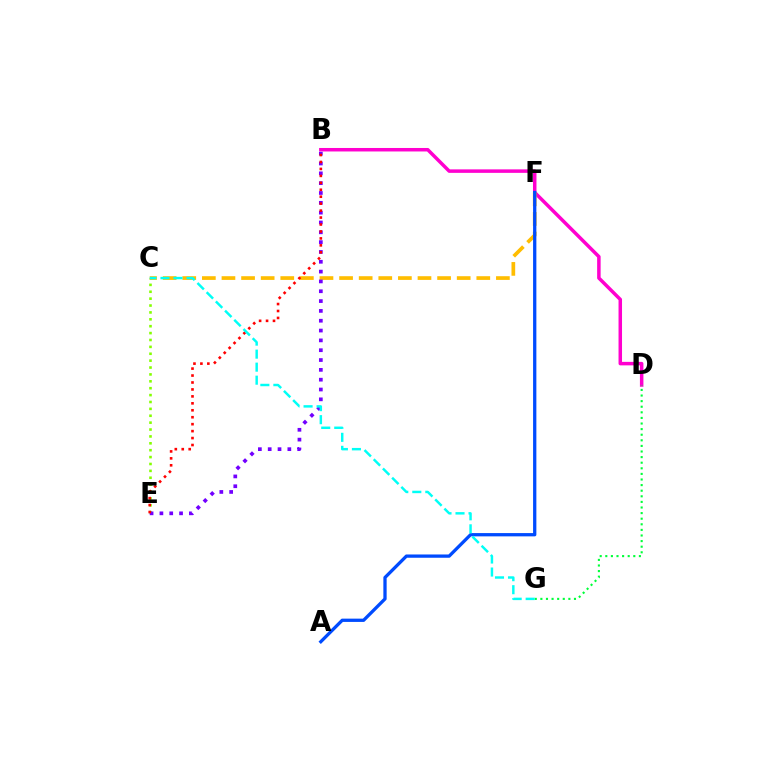{('C', 'E'): [{'color': '#84ff00', 'line_style': 'dotted', 'thickness': 1.87}], ('B', 'D'): [{'color': '#ff00cf', 'line_style': 'solid', 'thickness': 2.52}], ('C', 'F'): [{'color': '#ffbd00', 'line_style': 'dashed', 'thickness': 2.66}], ('D', 'G'): [{'color': '#00ff39', 'line_style': 'dotted', 'thickness': 1.52}], ('A', 'F'): [{'color': '#004bff', 'line_style': 'solid', 'thickness': 2.37}], ('B', 'E'): [{'color': '#7200ff', 'line_style': 'dotted', 'thickness': 2.67}, {'color': '#ff0000', 'line_style': 'dotted', 'thickness': 1.89}], ('C', 'G'): [{'color': '#00fff6', 'line_style': 'dashed', 'thickness': 1.77}]}